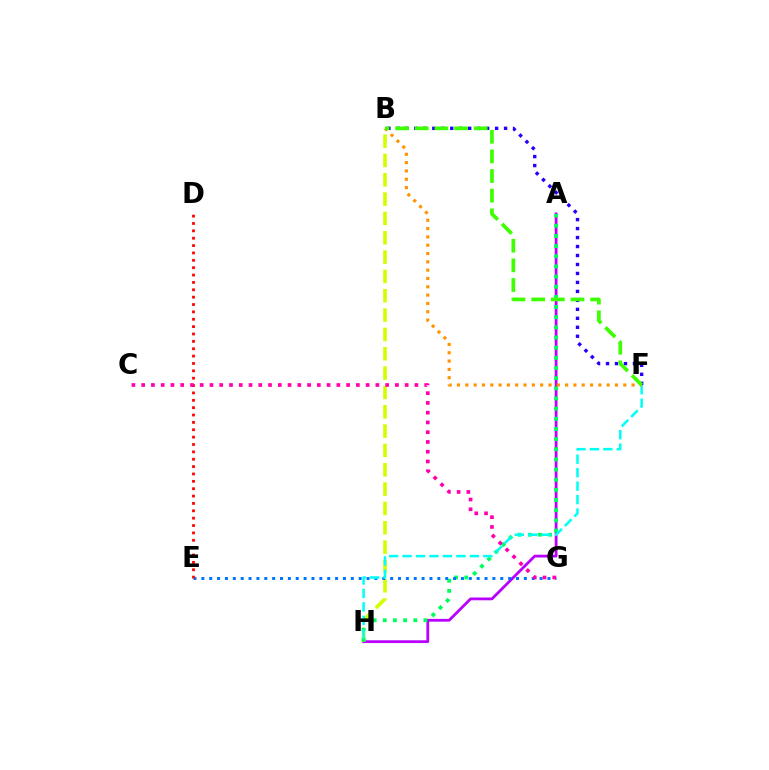{('A', 'H'): [{'color': '#b900ff', 'line_style': 'solid', 'thickness': 2.0}, {'color': '#00ff5c', 'line_style': 'dotted', 'thickness': 2.76}], ('B', 'F'): [{'color': '#2500ff', 'line_style': 'dotted', 'thickness': 2.44}, {'color': '#ff9400', 'line_style': 'dotted', 'thickness': 2.26}, {'color': '#3dff00', 'line_style': 'dashed', 'thickness': 2.67}], ('B', 'H'): [{'color': '#d1ff00', 'line_style': 'dashed', 'thickness': 2.63}], ('E', 'G'): [{'color': '#0074ff', 'line_style': 'dotted', 'thickness': 2.14}], ('F', 'H'): [{'color': '#00fff6', 'line_style': 'dashed', 'thickness': 1.83}], ('D', 'E'): [{'color': '#ff0000', 'line_style': 'dotted', 'thickness': 2.0}], ('C', 'G'): [{'color': '#ff00ac', 'line_style': 'dotted', 'thickness': 2.65}]}